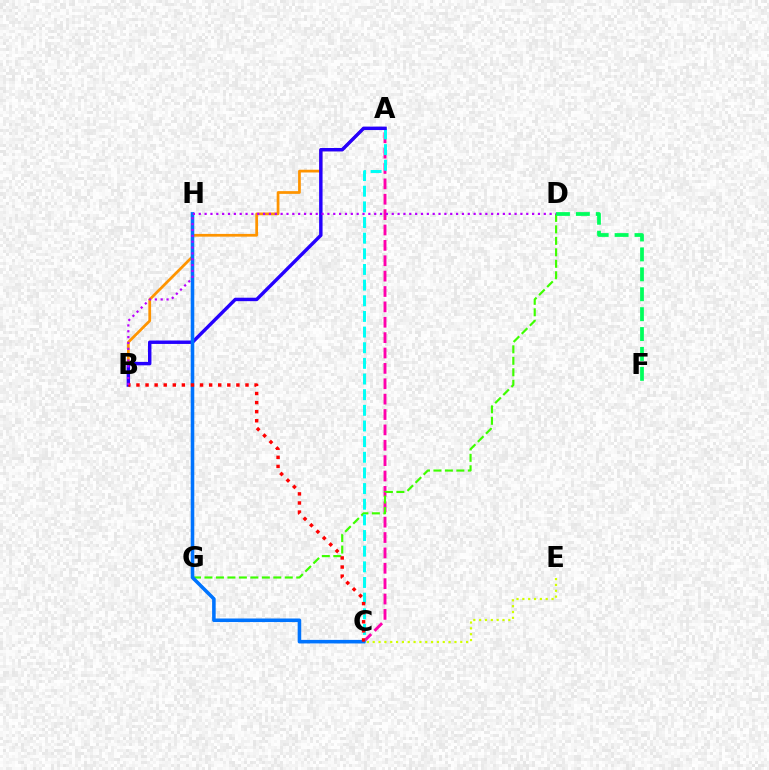{('C', 'E'): [{'color': '#d1ff00', 'line_style': 'dotted', 'thickness': 1.59}], ('A', 'B'): [{'color': '#ff9400', 'line_style': 'solid', 'thickness': 1.97}, {'color': '#2500ff', 'line_style': 'solid', 'thickness': 2.47}], ('A', 'C'): [{'color': '#ff00ac', 'line_style': 'dashed', 'thickness': 2.09}, {'color': '#00fff6', 'line_style': 'dashed', 'thickness': 2.13}], ('D', 'G'): [{'color': '#3dff00', 'line_style': 'dashed', 'thickness': 1.56}], ('D', 'F'): [{'color': '#00ff5c', 'line_style': 'dashed', 'thickness': 2.7}], ('C', 'H'): [{'color': '#0074ff', 'line_style': 'solid', 'thickness': 2.57}], ('B', 'C'): [{'color': '#ff0000', 'line_style': 'dotted', 'thickness': 2.47}], ('B', 'D'): [{'color': '#b900ff', 'line_style': 'dotted', 'thickness': 1.59}]}